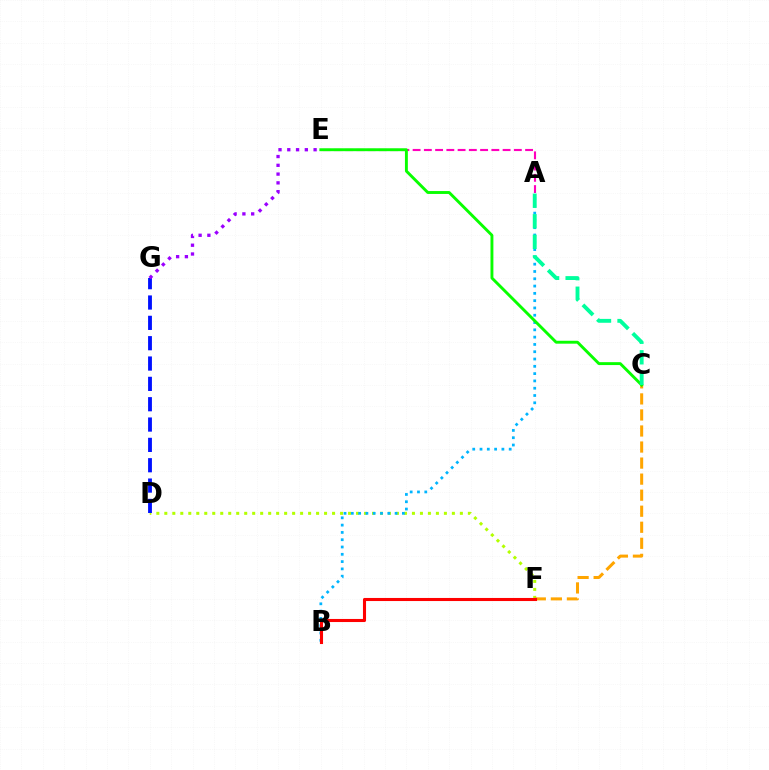{('D', 'F'): [{'color': '#b3ff00', 'line_style': 'dotted', 'thickness': 2.17}], ('C', 'F'): [{'color': '#ffa500', 'line_style': 'dashed', 'thickness': 2.18}], ('A', 'E'): [{'color': '#ff00bd', 'line_style': 'dashed', 'thickness': 1.53}], ('D', 'G'): [{'color': '#0010ff', 'line_style': 'dashed', 'thickness': 2.76}], ('A', 'B'): [{'color': '#00b5ff', 'line_style': 'dotted', 'thickness': 1.98}], ('E', 'G'): [{'color': '#9b00ff', 'line_style': 'dotted', 'thickness': 2.38}], ('C', 'E'): [{'color': '#08ff00', 'line_style': 'solid', 'thickness': 2.09}], ('A', 'C'): [{'color': '#00ff9d', 'line_style': 'dashed', 'thickness': 2.79}], ('B', 'F'): [{'color': '#ff0000', 'line_style': 'solid', 'thickness': 2.21}]}